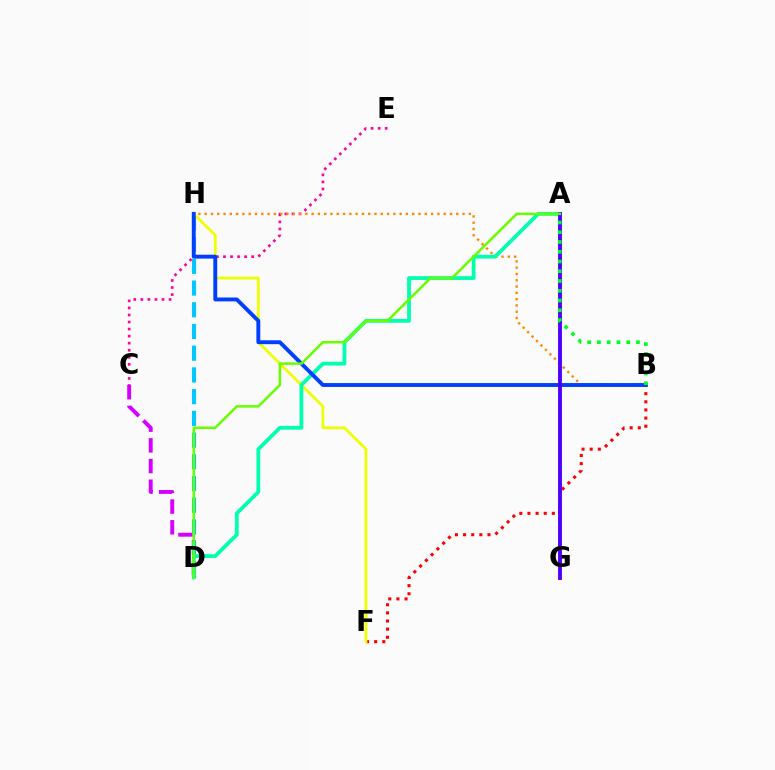{('B', 'F'): [{'color': '#ff0000', 'line_style': 'dotted', 'thickness': 2.21}], ('C', 'E'): [{'color': '#ff00a0', 'line_style': 'dotted', 'thickness': 1.92}], ('B', 'H'): [{'color': '#ff8800', 'line_style': 'dotted', 'thickness': 1.71}, {'color': '#003fff', 'line_style': 'solid', 'thickness': 2.8}], ('C', 'D'): [{'color': '#d600ff', 'line_style': 'dashed', 'thickness': 2.81}], ('D', 'H'): [{'color': '#00c7ff', 'line_style': 'dashed', 'thickness': 2.95}], ('F', 'H'): [{'color': '#eeff00', 'line_style': 'solid', 'thickness': 2.0}], ('A', 'D'): [{'color': '#00ffaf', 'line_style': 'solid', 'thickness': 2.72}, {'color': '#66ff00', 'line_style': 'solid', 'thickness': 1.8}], ('A', 'G'): [{'color': '#4f00ff', 'line_style': 'solid', 'thickness': 2.81}], ('A', 'B'): [{'color': '#00ff27', 'line_style': 'dotted', 'thickness': 2.65}]}